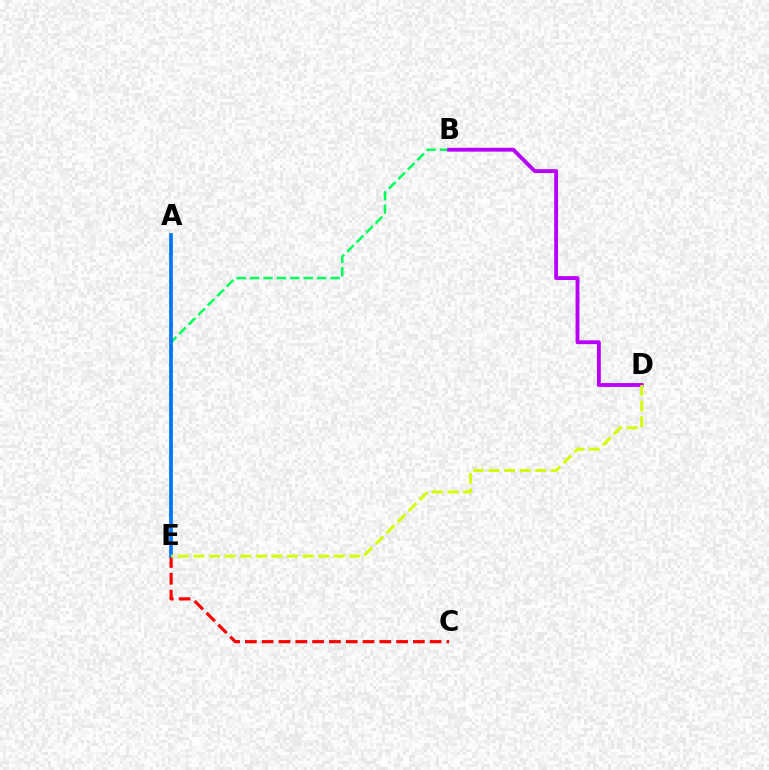{('B', 'E'): [{'color': '#00ff5c', 'line_style': 'dashed', 'thickness': 1.82}], ('C', 'E'): [{'color': '#ff0000', 'line_style': 'dashed', 'thickness': 2.28}], ('B', 'D'): [{'color': '#b900ff', 'line_style': 'solid', 'thickness': 2.78}], ('A', 'E'): [{'color': '#0074ff', 'line_style': 'solid', 'thickness': 2.64}], ('D', 'E'): [{'color': '#d1ff00', 'line_style': 'dashed', 'thickness': 2.12}]}